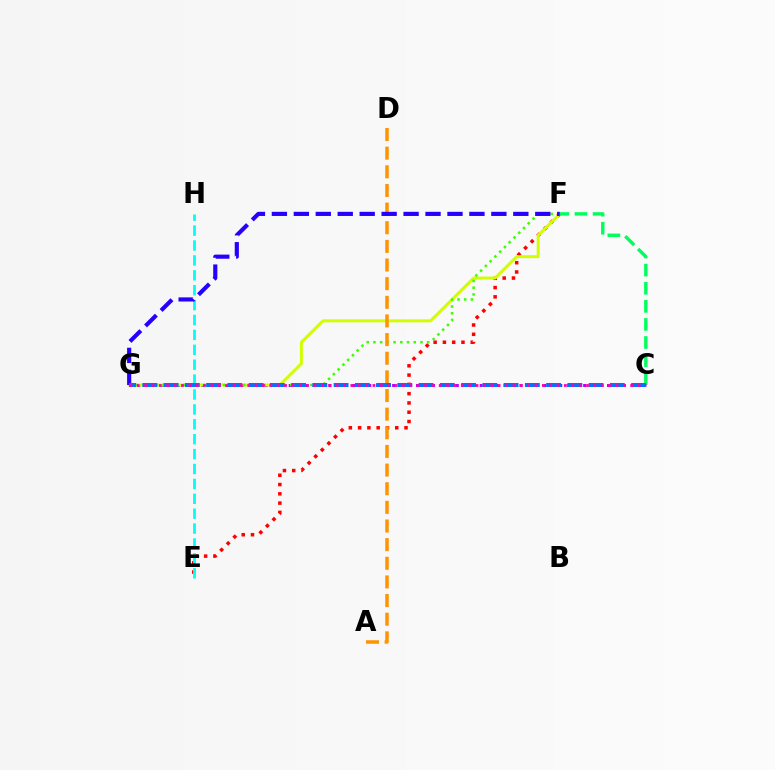{('E', 'F'): [{'color': '#ff0000', 'line_style': 'dotted', 'thickness': 2.52}], ('C', 'G'): [{'color': '#b900ff', 'line_style': 'dotted', 'thickness': 2.16}, {'color': '#0074ff', 'line_style': 'dashed', 'thickness': 2.89}, {'color': '#ff00ac', 'line_style': 'dotted', 'thickness': 2.0}], ('E', 'H'): [{'color': '#00fff6', 'line_style': 'dashed', 'thickness': 2.02}], ('F', 'G'): [{'color': '#d1ff00', 'line_style': 'solid', 'thickness': 2.14}, {'color': '#3dff00', 'line_style': 'dotted', 'thickness': 1.83}, {'color': '#2500ff', 'line_style': 'dashed', 'thickness': 2.98}], ('C', 'F'): [{'color': '#00ff5c', 'line_style': 'dashed', 'thickness': 2.46}], ('A', 'D'): [{'color': '#ff9400', 'line_style': 'dashed', 'thickness': 2.53}]}